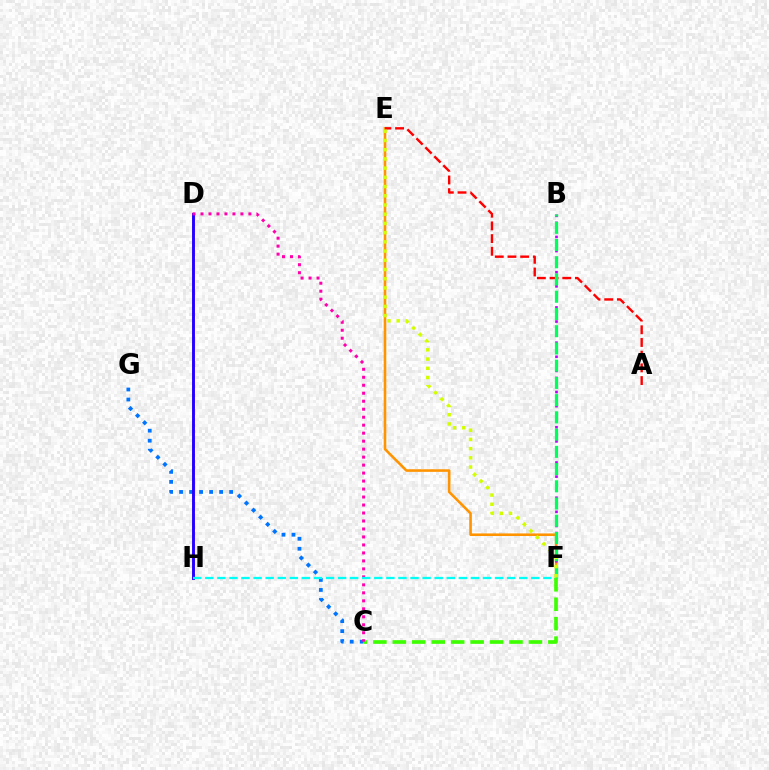{('C', 'G'): [{'color': '#0074ff', 'line_style': 'dotted', 'thickness': 2.72}], ('E', 'F'): [{'color': '#ff9400', 'line_style': 'solid', 'thickness': 1.86}, {'color': '#d1ff00', 'line_style': 'dotted', 'thickness': 2.5}], ('A', 'E'): [{'color': '#ff0000', 'line_style': 'dashed', 'thickness': 1.72}], ('D', 'H'): [{'color': '#2500ff', 'line_style': 'solid', 'thickness': 2.1}], ('B', 'F'): [{'color': '#b900ff', 'line_style': 'dotted', 'thickness': 1.92}, {'color': '#00ff5c', 'line_style': 'dashed', 'thickness': 2.34}], ('C', 'F'): [{'color': '#3dff00', 'line_style': 'dashed', 'thickness': 2.64}], ('C', 'D'): [{'color': '#ff00ac', 'line_style': 'dotted', 'thickness': 2.17}], ('F', 'H'): [{'color': '#00fff6', 'line_style': 'dashed', 'thickness': 1.64}]}